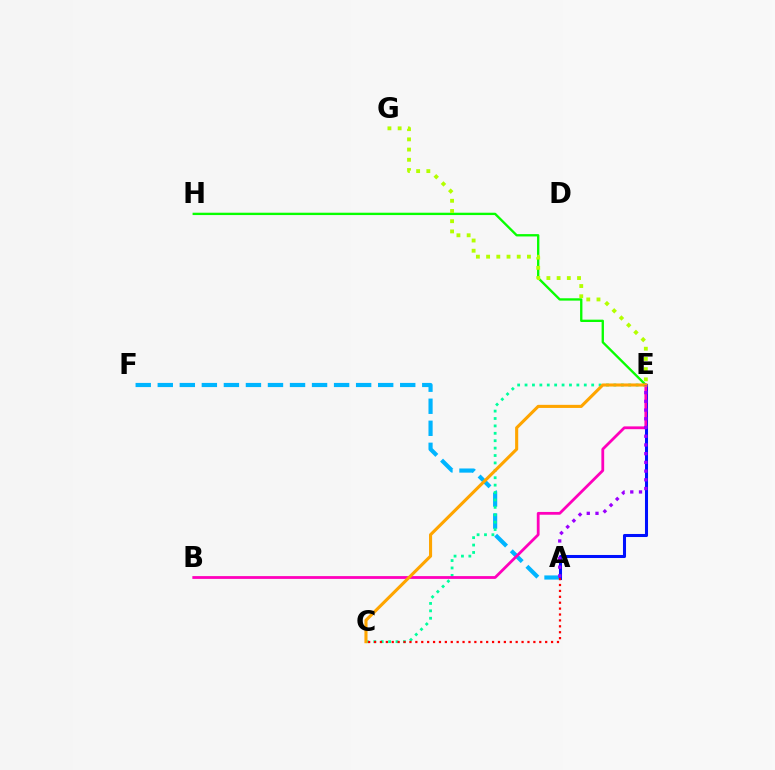{('A', 'F'): [{'color': '#00b5ff', 'line_style': 'dashed', 'thickness': 2.99}], ('C', 'E'): [{'color': '#00ff9d', 'line_style': 'dotted', 'thickness': 2.01}, {'color': '#ffa500', 'line_style': 'solid', 'thickness': 2.23}], ('A', 'E'): [{'color': '#0010ff', 'line_style': 'solid', 'thickness': 2.19}, {'color': '#9b00ff', 'line_style': 'dotted', 'thickness': 2.37}], ('E', 'H'): [{'color': '#08ff00', 'line_style': 'solid', 'thickness': 1.69}], ('E', 'G'): [{'color': '#b3ff00', 'line_style': 'dotted', 'thickness': 2.77}], ('B', 'E'): [{'color': '#ff00bd', 'line_style': 'solid', 'thickness': 2.01}], ('A', 'C'): [{'color': '#ff0000', 'line_style': 'dotted', 'thickness': 1.6}]}